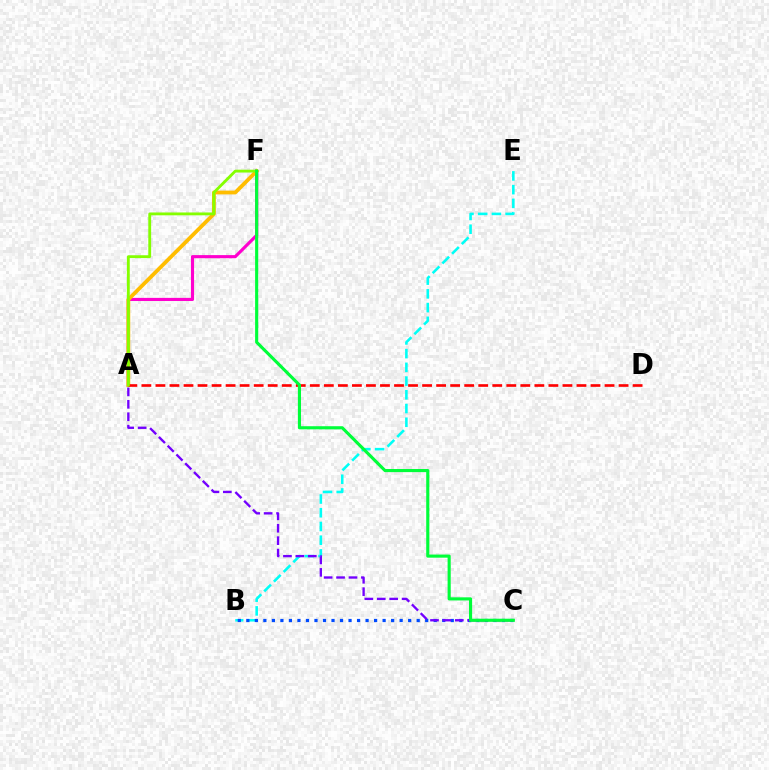{('B', 'E'): [{'color': '#00fff6', 'line_style': 'dashed', 'thickness': 1.86}], ('B', 'C'): [{'color': '#004bff', 'line_style': 'dotted', 'thickness': 2.31}], ('A', 'F'): [{'color': '#ff00cf', 'line_style': 'solid', 'thickness': 2.25}, {'color': '#ffbd00', 'line_style': 'solid', 'thickness': 2.74}, {'color': '#84ff00', 'line_style': 'solid', 'thickness': 2.05}], ('A', 'D'): [{'color': '#ff0000', 'line_style': 'dashed', 'thickness': 1.91}], ('A', 'C'): [{'color': '#7200ff', 'line_style': 'dashed', 'thickness': 1.69}], ('C', 'F'): [{'color': '#00ff39', 'line_style': 'solid', 'thickness': 2.25}]}